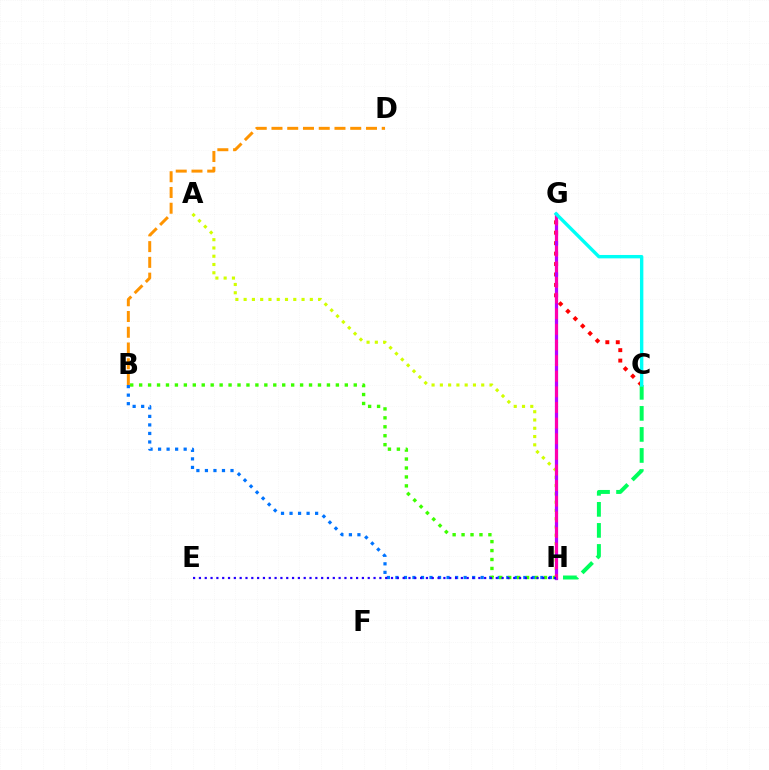{('C', 'G'): [{'color': '#ff0000', 'line_style': 'dotted', 'thickness': 2.84}, {'color': '#00fff6', 'line_style': 'solid', 'thickness': 2.44}], ('C', 'H'): [{'color': '#00ff5c', 'line_style': 'dashed', 'thickness': 2.86}], ('A', 'H'): [{'color': '#d1ff00', 'line_style': 'dotted', 'thickness': 2.25}], ('G', 'H'): [{'color': '#b900ff', 'line_style': 'solid', 'thickness': 2.33}, {'color': '#ff00ac', 'line_style': 'dashed', 'thickness': 2.12}], ('B', 'H'): [{'color': '#0074ff', 'line_style': 'dotted', 'thickness': 2.32}, {'color': '#3dff00', 'line_style': 'dotted', 'thickness': 2.43}], ('B', 'D'): [{'color': '#ff9400', 'line_style': 'dashed', 'thickness': 2.14}], ('E', 'H'): [{'color': '#2500ff', 'line_style': 'dotted', 'thickness': 1.58}]}